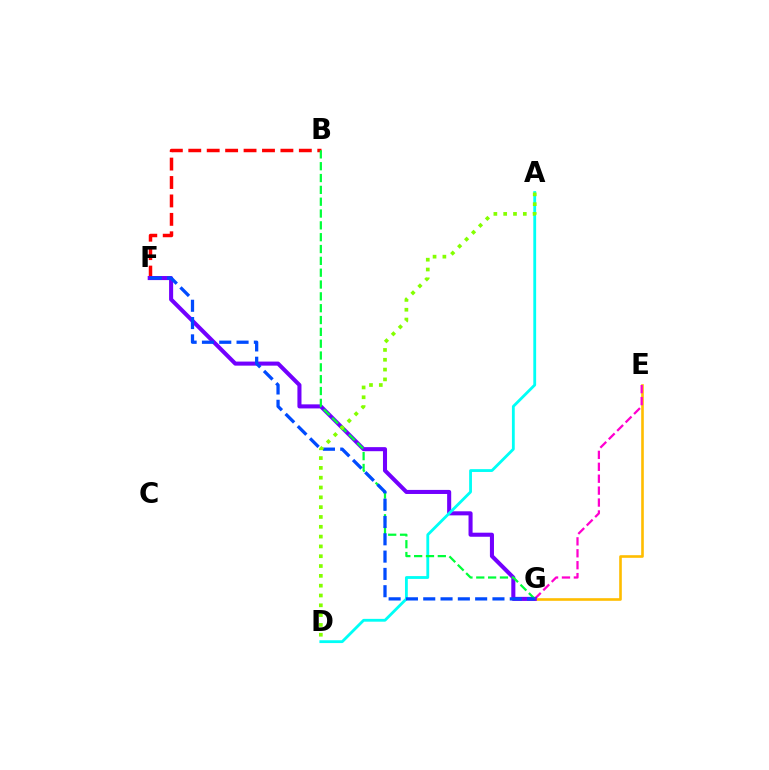{('E', 'G'): [{'color': '#ffbd00', 'line_style': 'solid', 'thickness': 1.89}, {'color': '#ff00cf', 'line_style': 'dashed', 'thickness': 1.62}], ('B', 'F'): [{'color': '#ff0000', 'line_style': 'dashed', 'thickness': 2.5}], ('F', 'G'): [{'color': '#7200ff', 'line_style': 'solid', 'thickness': 2.93}, {'color': '#004bff', 'line_style': 'dashed', 'thickness': 2.35}], ('A', 'D'): [{'color': '#00fff6', 'line_style': 'solid', 'thickness': 2.03}, {'color': '#84ff00', 'line_style': 'dotted', 'thickness': 2.67}], ('B', 'G'): [{'color': '#00ff39', 'line_style': 'dashed', 'thickness': 1.61}]}